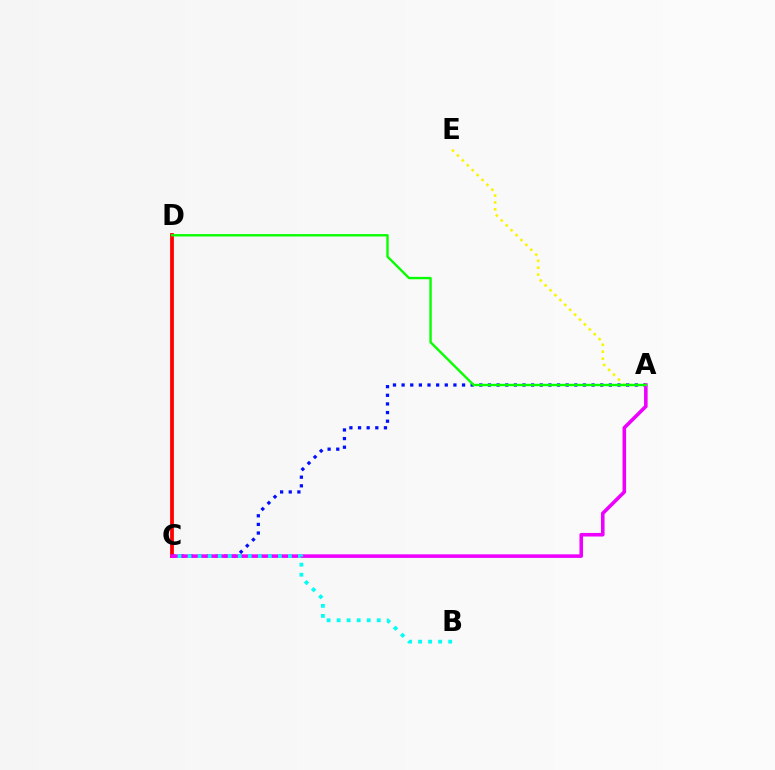{('A', 'E'): [{'color': '#fcf500', 'line_style': 'dotted', 'thickness': 1.88}], ('C', 'D'): [{'color': '#ff0000', 'line_style': 'solid', 'thickness': 2.72}], ('A', 'C'): [{'color': '#0010ff', 'line_style': 'dotted', 'thickness': 2.35}, {'color': '#ee00ff', 'line_style': 'solid', 'thickness': 2.58}], ('B', 'C'): [{'color': '#00fff6', 'line_style': 'dotted', 'thickness': 2.73}], ('A', 'D'): [{'color': '#08ff00', 'line_style': 'solid', 'thickness': 1.72}]}